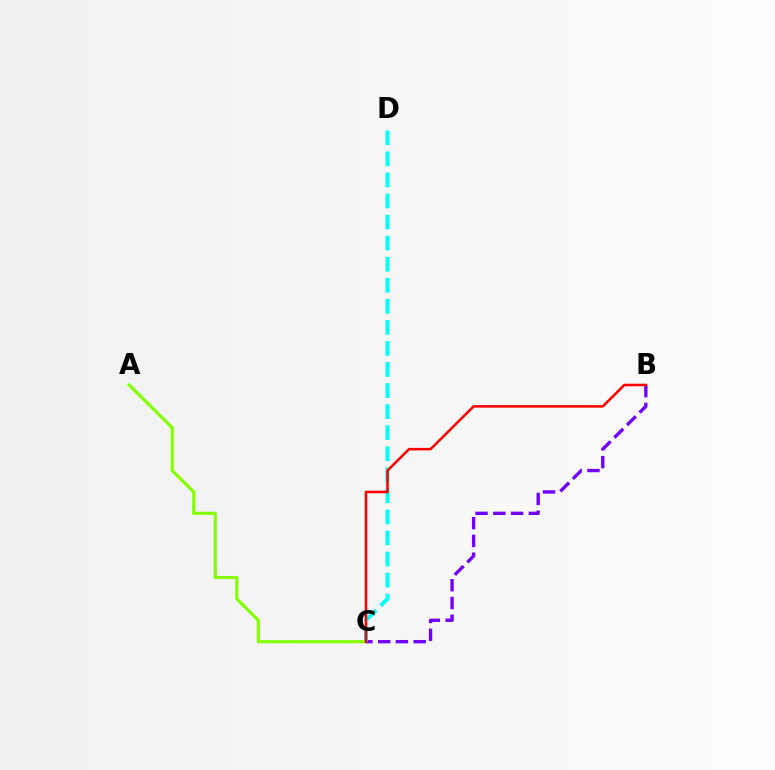{('A', 'C'): [{'color': '#84ff00', 'line_style': 'solid', 'thickness': 2.27}], ('B', 'C'): [{'color': '#7200ff', 'line_style': 'dashed', 'thickness': 2.41}, {'color': '#ff0000', 'line_style': 'solid', 'thickness': 1.84}], ('C', 'D'): [{'color': '#00fff6', 'line_style': 'dashed', 'thickness': 2.86}]}